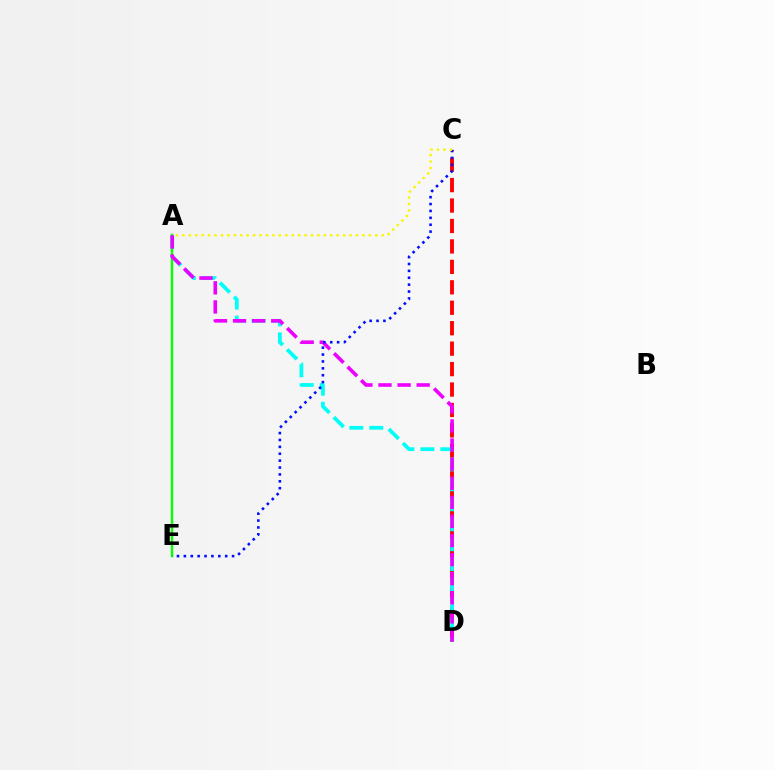{('C', 'D'): [{'color': '#ff0000', 'line_style': 'dashed', 'thickness': 2.78}], ('A', 'D'): [{'color': '#00fff6', 'line_style': 'dashed', 'thickness': 2.71}, {'color': '#ee00ff', 'line_style': 'dashed', 'thickness': 2.59}], ('A', 'E'): [{'color': '#08ff00', 'line_style': 'solid', 'thickness': 1.73}], ('C', 'E'): [{'color': '#0010ff', 'line_style': 'dotted', 'thickness': 1.87}], ('A', 'C'): [{'color': '#fcf500', 'line_style': 'dotted', 'thickness': 1.75}]}